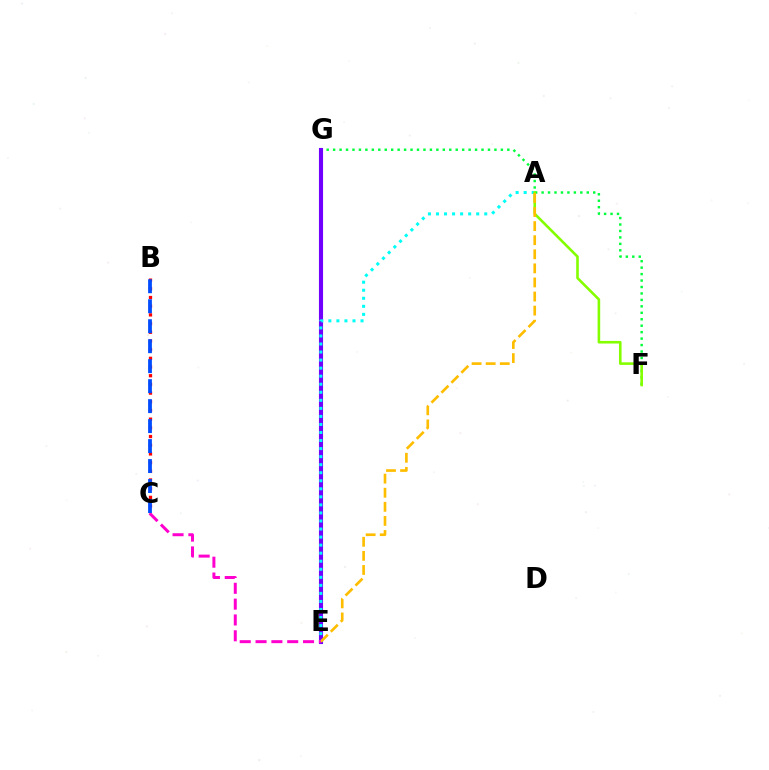{('B', 'C'): [{'color': '#ff0000', 'line_style': 'dotted', 'thickness': 2.36}, {'color': '#004bff', 'line_style': 'dashed', 'thickness': 2.71}], ('F', 'G'): [{'color': '#00ff39', 'line_style': 'dotted', 'thickness': 1.75}], ('E', 'G'): [{'color': '#7200ff', 'line_style': 'solid', 'thickness': 2.96}], ('A', 'E'): [{'color': '#00fff6', 'line_style': 'dotted', 'thickness': 2.19}, {'color': '#ffbd00', 'line_style': 'dashed', 'thickness': 1.91}], ('A', 'F'): [{'color': '#84ff00', 'line_style': 'solid', 'thickness': 1.87}], ('C', 'E'): [{'color': '#ff00cf', 'line_style': 'dashed', 'thickness': 2.15}]}